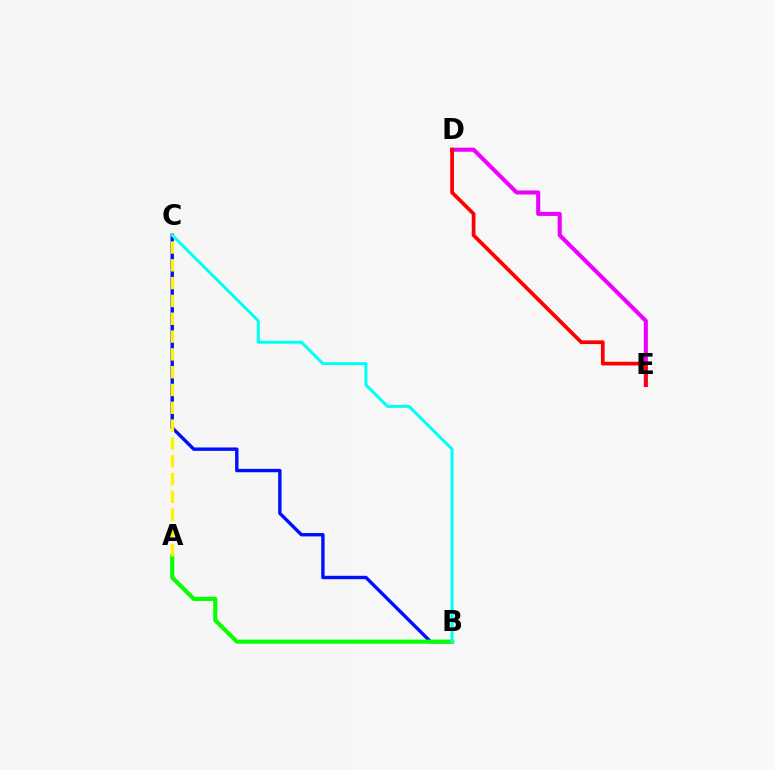{('B', 'C'): [{'color': '#0010ff', 'line_style': 'solid', 'thickness': 2.45}, {'color': '#00fff6', 'line_style': 'solid', 'thickness': 2.15}], ('A', 'B'): [{'color': '#08ff00', 'line_style': 'solid', 'thickness': 2.97}], ('D', 'E'): [{'color': '#ee00ff', 'line_style': 'solid', 'thickness': 2.93}, {'color': '#ff0000', 'line_style': 'solid', 'thickness': 2.68}], ('A', 'C'): [{'color': '#fcf500', 'line_style': 'dashed', 'thickness': 2.42}]}